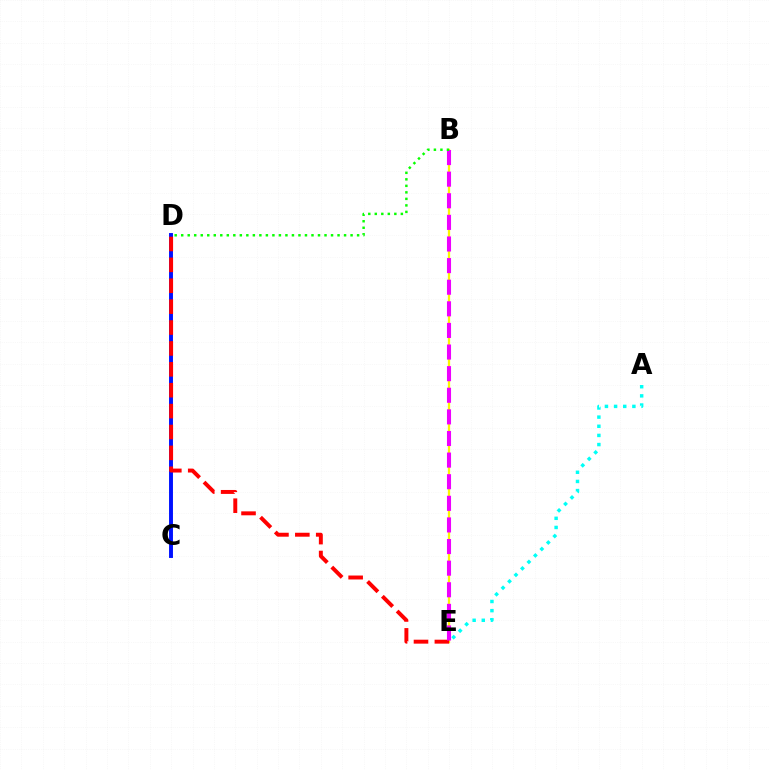{('C', 'D'): [{'color': '#0010ff', 'line_style': 'solid', 'thickness': 2.82}], ('A', 'E'): [{'color': '#00fff6', 'line_style': 'dotted', 'thickness': 2.49}], ('B', 'E'): [{'color': '#fcf500', 'line_style': 'solid', 'thickness': 1.64}, {'color': '#ee00ff', 'line_style': 'dashed', 'thickness': 2.94}], ('D', 'E'): [{'color': '#ff0000', 'line_style': 'dashed', 'thickness': 2.84}], ('B', 'D'): [{'color': '#08ff00', 'line_style': 'dotted', 'thickness': 1.77}]}